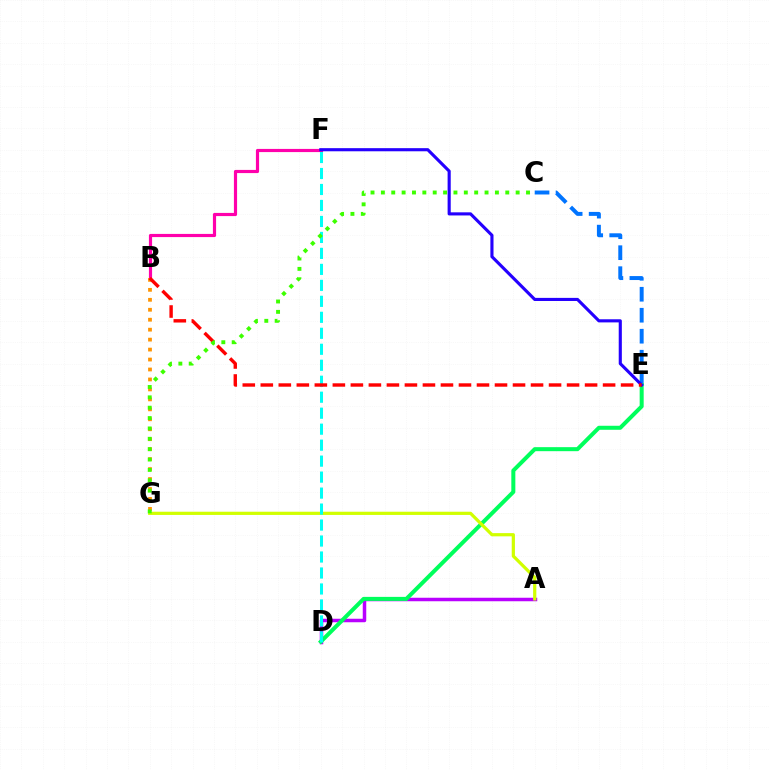{('C', 'E'): [{'color': '#0074ff', 'line_style': 'dashed', 'thickness': 2.85}], ('A', 'D'): [{'color': '#b900ff', 'line_style': 'solid', 'thickness': 2.52}], ('D', 'E'): [{'color': '#00ff5c', 'line_style': 'solid', 'thickness': 2.89}], ('A', 'G'): [{'color': '#d1ff00', 'line_style': 'solid', 'thickness': 2.32}], ('B', 'F'): [{'color': '#ff00ac', 'line_style': 'solid', 'thickness': 2.28}], ('B', 'G'): [{'color': '#ff9400', 'line_style': 'dotted', 'thickness': 2.71}], ('D', 'F'): [{'color': '#00fff6', 'line_style': 'dashed', 'thickness': 2.17}], ('E', 'F'): [{'color': '#2500ff', 'line_style': 'solid', 'thickness': 2.25}], ('B', 'E'): [{'color': '#ff0000', 'line_style': 'dashed', 'thickness': 2.45}], ('C', 'G'): [{'color': '#3dff00', 'line_style': 'dotted', 'thickness': 2.82}]}